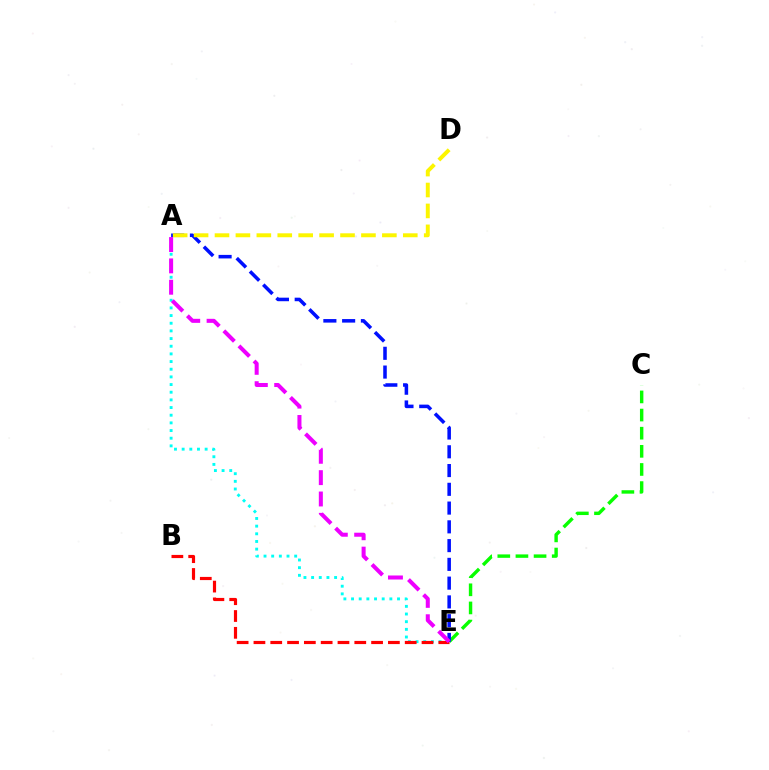{('A', 'E'): [{'color': '#00fff6', 'line_style': 'dotted', 'thickness': 2.08}, {'color': '#0010ff', 'line_style': 'dashed', 'thickness': 2.55}, {'color': '#ee00ff', 'line_style': 'dashed', 'thickness': 2.9}], ('C', 'E'): [{'color': '#08ff00', 'line_style': 'dashed', 'thickness': 2.46}], ('B', 'E'): [{'color': '#ff0000', 'line_style': 'dashed', 'thickness': 2.28}], ('A', 'D'): [{'color': '#fcf500', 'line_style': 'dashed', 'thickness': 2.84}]}